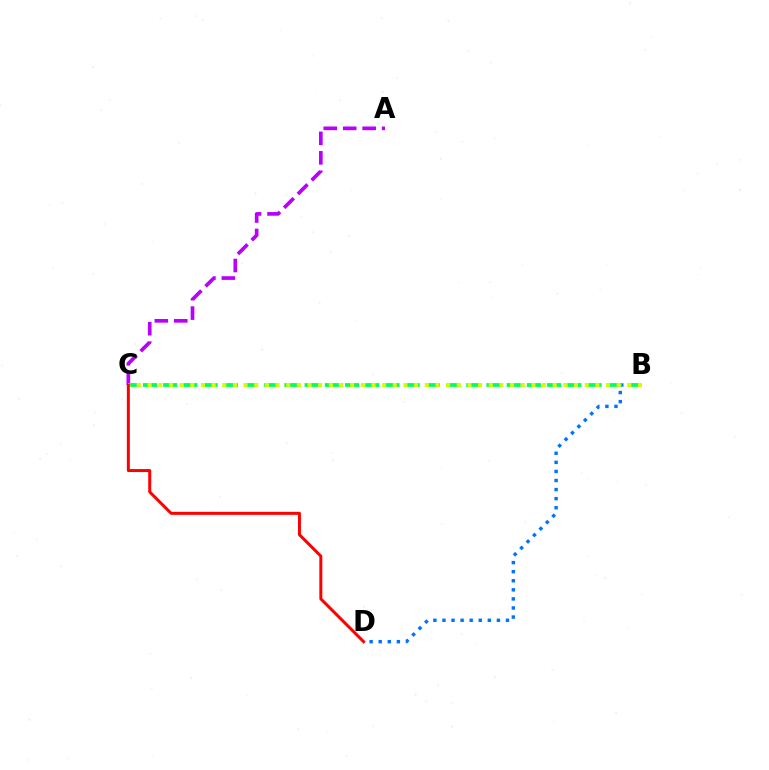{('B', 'D'): [{'color': '#0074ff', 'line_style': 'dotted', 'thickness': 2.47}], ('B', 'C'): [{'color': '#00ff5c', 'line_style': 'dashed', 'thickness': 2.75}, {'color': '#d1ff00', 'line_style': 'dotted', 'thickness': 2.9}], ('A', 'C'): [{'color': '#b900ff', 'line_style': 'dashed', 'thickness': 2.64}], ('C', 'D'): [{'color': '#ff0000', 'line_style': 'solid', 'thickness': 2.15}]}